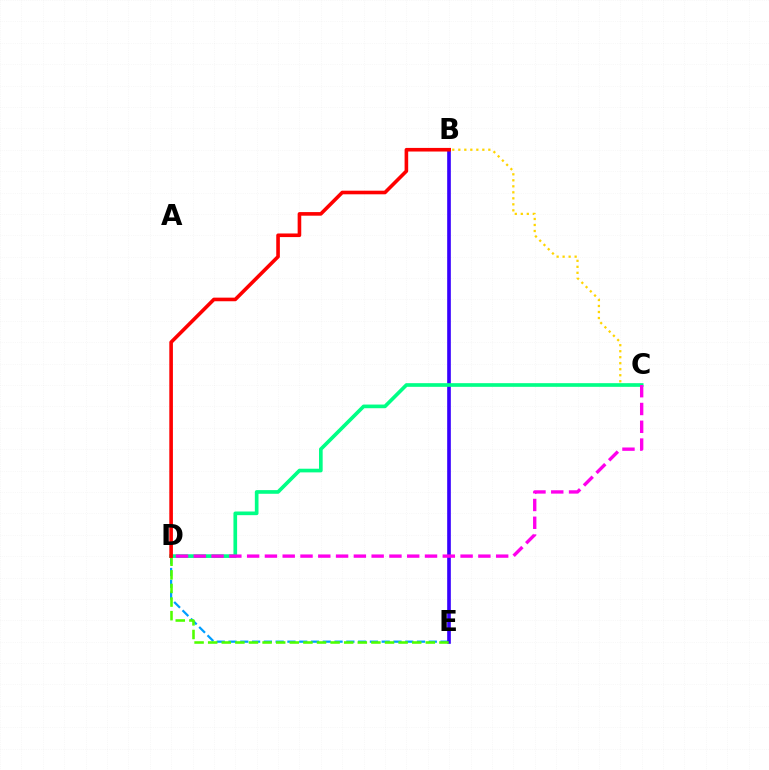{('D', 'E'): [{'color': '#009eff', 'line_style': 'dashed', 'thickness': 1.6}, {'color': '#4fff00', 'line_style': 'dashed', 'thickness': 1.85}], ('B', 'E'): [{'color': '#3700ff', 'line_style': 'solid', 'thickness': 2.63}], ('B', 'C'): [{'color': '#ffd500', 'line_style': 'dotted', 'thickness': 1.63}], ('C', 'D'): [{'color': '#00ff86', 'line_style': 'solid', 'thickness': 2.64}, {'color': '#ff00ed', 'line_style': 'dashed', 'thickness': 2.42}], ('B', 'D'): [{'color': '#ff0000', 'line_style': 'solid', 'thickness': 2.6}]}